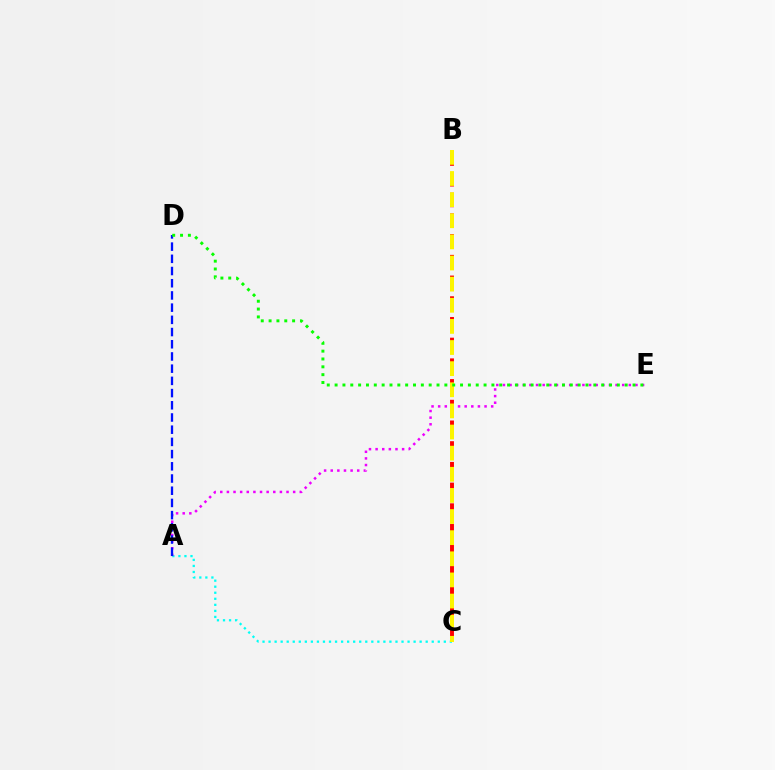{('A', 'C'): [{'color': '#00fff6', 'line_style': 'dotted', 'thickness': 1.64}], ('A', 'E'): [{'color': '#ee00ff', 'line_style': 'dotted', 'thickness': 1.8}], ('B', 'C'): [{'color': '#ff0000', 'line_style': 'dashed', 'thickness': 2.81}, {'color': '#fcf500', 'line_style': 'dashed', 'thickness': 2.87}], ('A', 'D'): [{'color': '#0010ff', 'line_style': 'dashed', 'thickness': 1.66}], ('D', 'E'): [{'color': '#08ff00', 'line_style': 'dotted', 'thickness': 2.13}]}